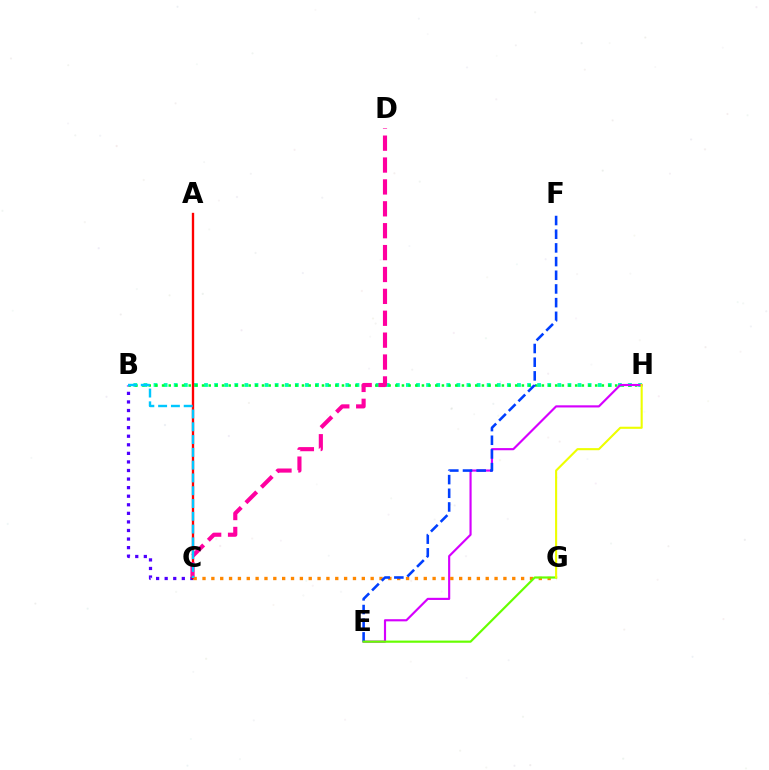{('B', 'H'): [{'color': '#00ffaf', 'line_style': 'dotted', 'thickness': 2.74}, {'color': '#00ff27', 'line_style': 'dotted', 'thickness': 1.81}], ('B', 'C'): [{'color': '#4f00ff', 'line_style': 'dotted', 'thickness': 2.33}, {'color': '#00c7ff', 'line_style': 'dashed', 'thickness': 1.74}], ('A', 'C'): [{'color': '#ff0000', 'line_style': 'solid', 'thickness': 1.69}], ('C', 'D'): [{'color': '#ff00a0', 'line_style': 'dashed', 'thickness': 2.97}], ('E', 'H'): [{'color': '#d600ff', 'line_style': 'solid', 'thickness': 1.55}], ('C', 'G'): [{'color': '#ff8800', 'line_style': 'dotted', 'thickness': 2.4}], ('E', 'F'): [{'color': '#003fff', 'line_style': 'dashed', 'thickness': 1.86}], ('E', 'G'): [{'color': '#66ff00', 'line_style': 'solid', 'thickness': 1.57}], ('G', 'H'): [{'color': '#eeff00', 'line_style': 'solid', 'thickness': 1.51}]}